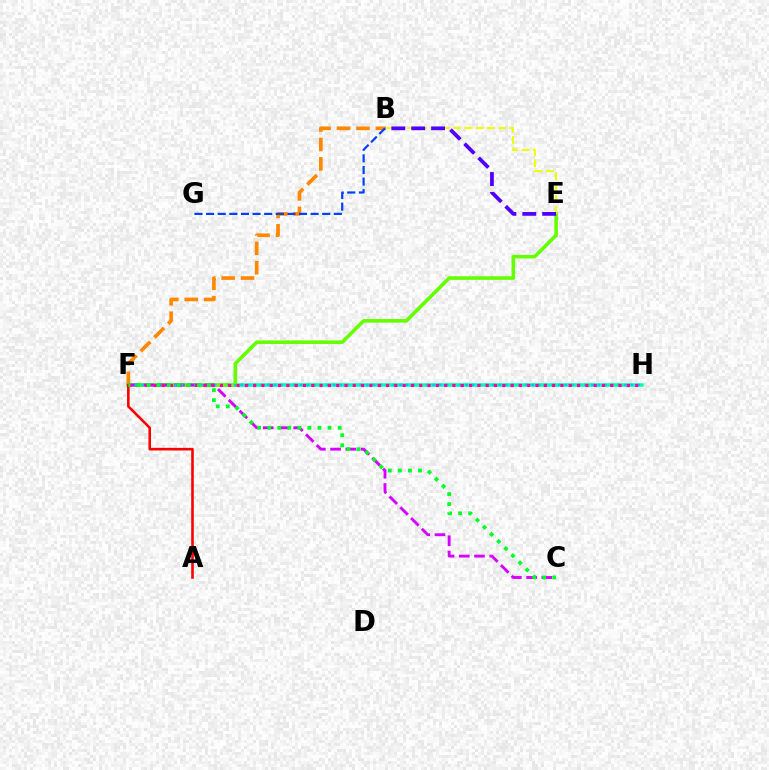{('F', 'H'): [{'color': '#00ffaf', 'line_style': 'solid', 'thickness': 2.53}, {'color': '#00c7ff', 'line_style': 'dotted', 'thickness': 1.8}, {'color': '#ff00a0', 'line_style': 'dotted', 'thickness': 2.26}], ('B', 'F'): [{'color': '#ff8800', 'line_style': 'dashed', 'thickness': 2.64}], ('B', 'G'): [{'color': '#003fff', 'line_style': 'dashed', 'thickness': 1.58}], ('E', 'F'): [{'color': '#66ff00', 'line_style': 'solid', 'thickness': 2.59}], ('C', 'F'): [{'color': '#d600ff', 'line_style': 'dashed', 'thickness': 2.07}, {'color': '#00ff27', 'line_style': 'dotted', 'thickness': 2.73}], ('B', 'E'): [{'color': '#eeff00', 'line_style': 'dashed', 'thickness': 1.54}, {'color': '#4f00ff', 'line_style': 'dashed', 'thickness': 2.7}], ('A', 'F'): [{'color': '#ff0000', 'line_style': 'solid', 'thickness': 1.87}]}